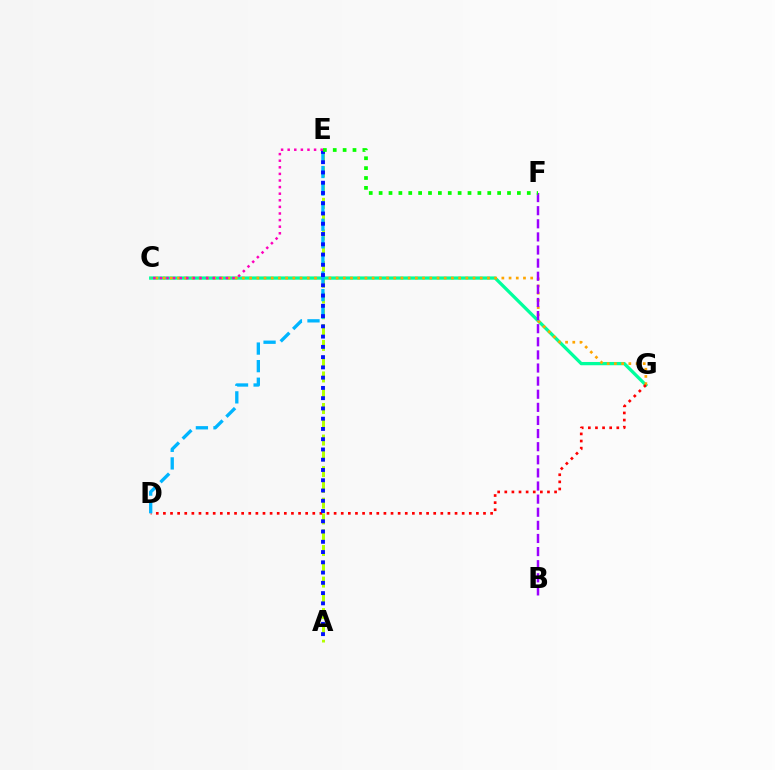{('A', 'E'): [{'color': '#b3ff00', 'line_style': 'dashed', 'thickness': 2.14}, {'color': '#0010ff', 'line_style': 'dotted', 'thickness': 2.79}], ('C', 'G'): [{'color': '#00ff9d', 'line_style': 'solid', 'thickness': 2.36}, {'color': '#ffa500', 'line_style': 'dotted', 'thickness': 1.96}], ('D', 'G'): [{'color': '#ff0000', 'line_style': 'dotted', 'thickness': 1.93}], ('D', 'E'): [{'color': '#00b5ff', 'line_style': 'dashed', 'thickness': 2.39}], ('C', 'E'): [{'color': '#ff00bd', 'line_style': 'dotted', 'thickness': 1.79}], ('B', 'F'): [{'color': '#9b00ff', 'line_style': 'dashed', 'thickness': 1.78}], ('E', 'F'): [{'color': '#08ff00', 'line_style': 'dotted', 'thickness': 2.68}]}